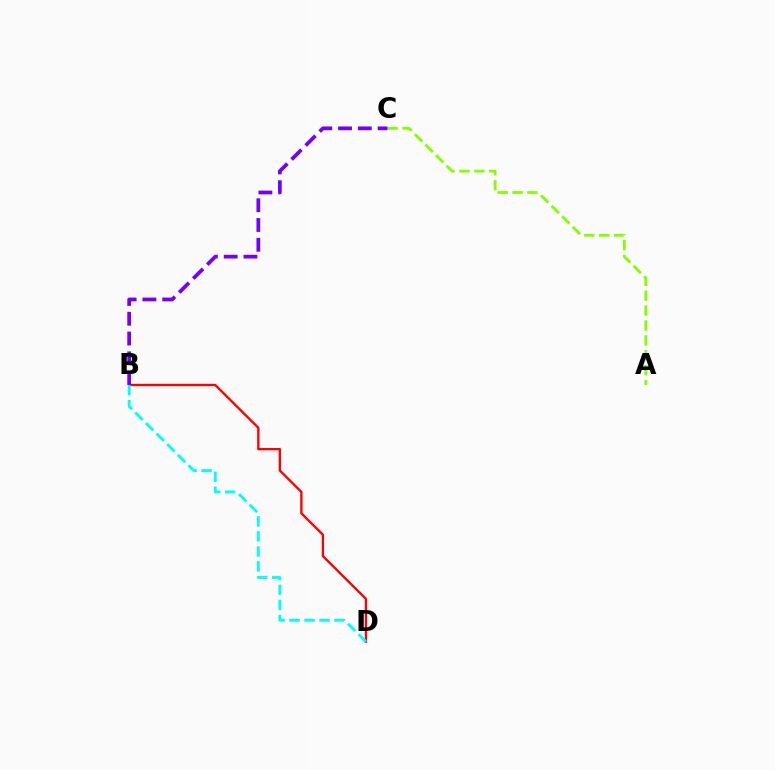{('A', 'C'): [{'color': '#84ff00', 'line_style': 'dashed', 'thickness': 2.02}], ('B', 'D'): [{'color': '#ff0000', 'line_style': 'solid', 'thickness': 1.68}, {'color': '#00fff6', 'line_style': 'dashed', 'thickness': 2.04}], ('B', 'C'): [{'color': '#7200ff', 'line_style': 'dashed', 'thickness': 2.69}]}